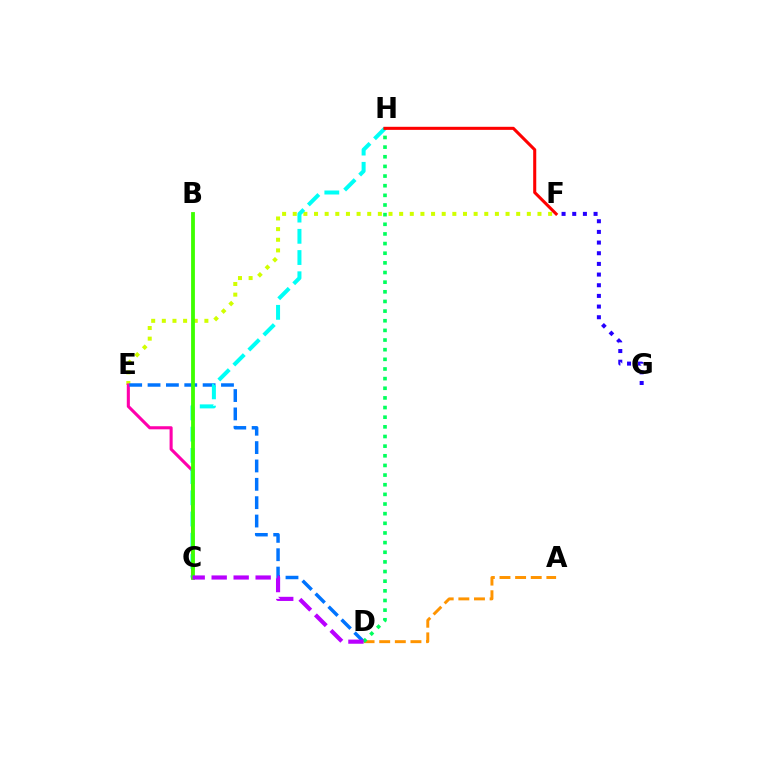{('E', 'F'): [{'color': '#d1ff00', 'line_style': 'dotted', 'thickness': 2.89}], ('C', 'E'): [{'color': '#ff00ac', 'line_style': 'solid', 'thickness': 2.22}], ('D', 'E'): [{'color': '#0074ff', 'line_style': 'dashed', 'thickness': 2.49}], ('C', 'H'): [{'color': '#00fff6', 'line_style': 'dashed', 'thickness': 2.88}], ('B', 'C'): [{'color': '#3dff00', 'line_style': 'solid', 'thickness': 2.74}], ('A', 'D'): [{'color': '#ff9400', 'line_style': 'dashed', 'thickness': 2.12}], ('F', 'G'): [{'color': '#2500ff', 'line_style': 'dotted', 'thickness': 2.9}], ('D', 'H'): [{'color': '#00ff5c', 'line_style': 'dotted', 'thickness': 2.62}], ('C', 'D'): [{'color': '#b900ff', 'line_style': 'dashed', 'thickness': 2.99}], ('F', 'H'): [{'color': '#ff0000', 'line_style': 'solid', 'thickness': 2.21}]}